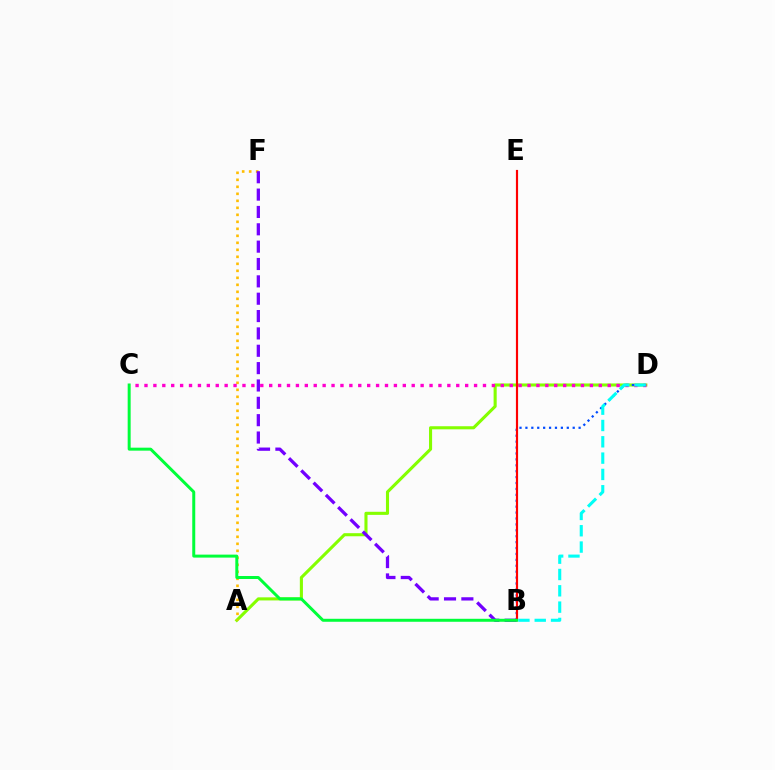{('A', 'D'): [{'color': '#84ff00', 'line_style': 'solid', 'thickness': 2.22}], ('A', 'F'): [{'color': '#ffbd00', 'line_style': 'dotted', 'thickness': 1.9}], ('C', 'D'): [{'color': '#ff00cf', 'line_style': 'dotted', 'thickness': 2.42}], ('B', 'F'): [{'color': '#7200ff', 'line_style': 'dashed', 'thickness': 2.36}], ('B', 'D'): [{'color': '#004bff', 'line_style': 'dotted', 'thickness': 1.61}, {'color': '#00fff6', 'line_style': 'dashed', 'thickness': 2.22}], ('B', 'E'): [{'color': '#ff0000', 'line_style': 'solid', 'thickness': 1.56}], ('B', 'C'): [{'color': '#00ff39', 'line_style': 'solid', 'thickness': 2.15}]}